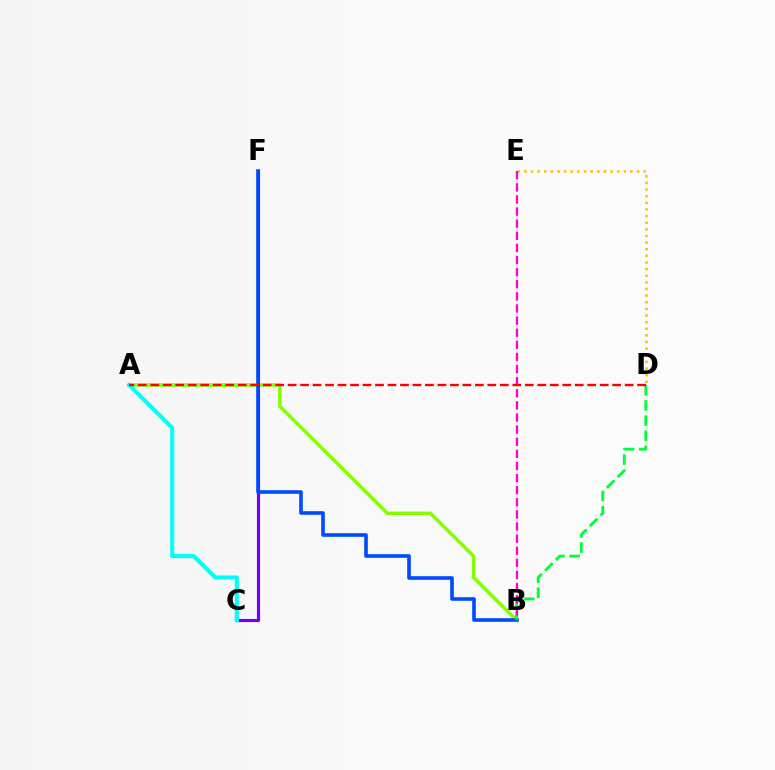{('A', 'B'): [{'color': '#84ff00', 'line_style': 'solid', 'thickness': 2.52}], ('D', 'E'): [{'color': '#ffbd00', 'line_style': 'dotted', 'thickness': 1.8}], ('C', 'F'): [{'color': '#7200ff', 'line_style': 'solid', 'thickness': 2.26}], ('B', 'F'): [{'color': '#004bff', 'line_style': 'solid', 'thickness': 2.61}], ('B', 'D'): [{'color': '#00ff39', 'line_style': 'dashed', 'thickness': 2.06}], ('A', 'C'): [{'color': '#00fff6', 'line_style': 'solid', 'thickness': 2.94}], ('B', 'E'): [{'color': '#ff00cf', 'line_style': 'dashed', 'thickness': 1.65}], ('A', 'D'): [{'color': '#ff0000', 'line_style': 'dashed', 'thickness': 1.7}]}